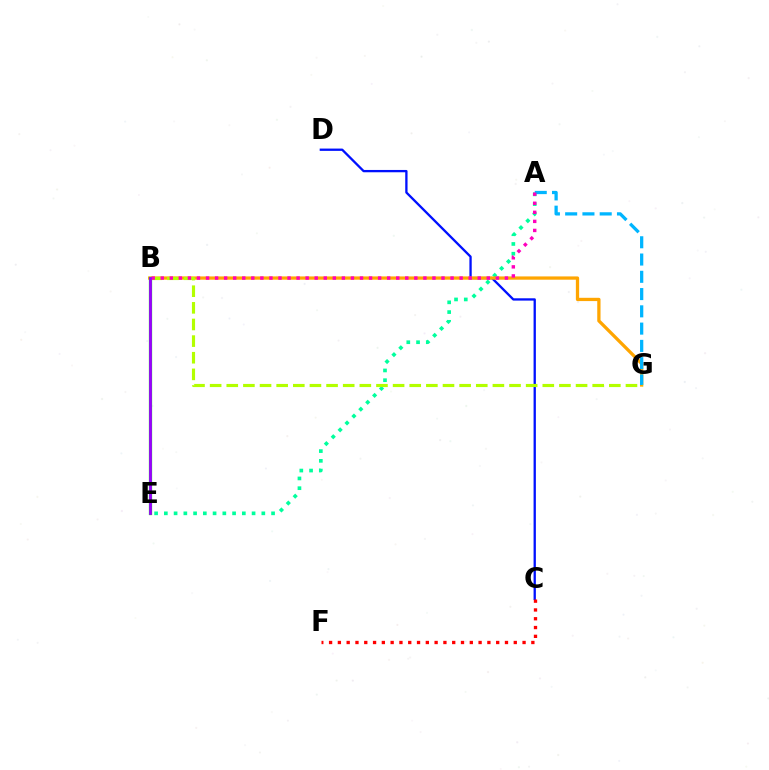{('A', 'E'): [{'color': '#00ff9d', 'line_style': 'dotted', 'thickness': 2.65}], ('C', 'D'): [{'color': '#0010ff', 'line_style': 'solid', 'thickness': 1.66}], ('B', 'G'): [{'color': '#ffa500', 'line_style': 'solid', 'thickness': 2.36}, {'color': '#b3ff00', 'line_style': 'dashed', 'thickness': 2.26}], ('A', 'G'): [{'color': '#00b5ff', 'line_style': 'dashed', 'thickness': 2.35}], ('B', 'E'): [{'color': '#08ff00', 'line_style': 'solid', 'thickness': 2.34}, {'color': '#9b00ff', 'line_style': 'solid', 'thickness': 2.02}], ('C', 'F'): [{'color': '#ff0000', 'line_style': 'dotted', 'thickness': 2.39}], ('A', 'B'): [{'color': '#ff00bd', 'line_style': 'dotted', 'thickness': 2.46}]}